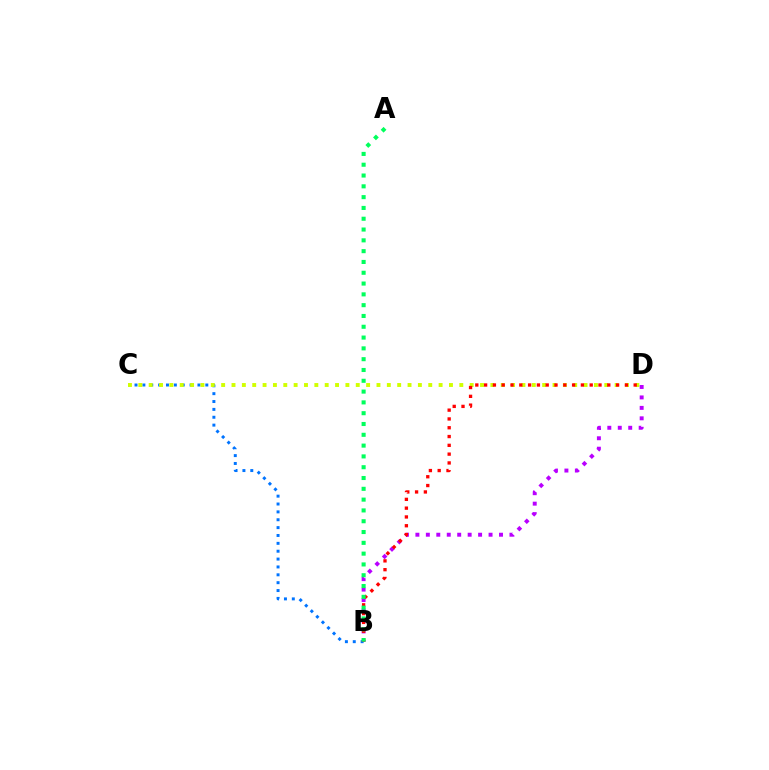{('B', 'C'): [{'color': '#0074ff', 'line_style': 'dotted', 'thickness': 2.14}], ('C', 'D'): [{'color': '#d1ff00', 'line_style': 'dotted', 'thickness': 2.81}], ('B', 'D'): [{'color': '#b900ff', 'line_style': 'dotted', 'thickness': 2.84}, {'color': '#ff0000', 'line_style': 'dotted', 'thickness': 2.39}], ('A', 'B'): [{'color': '#00ff5c', 'line_style': 'dotted', 'thickness': 2.94}]}